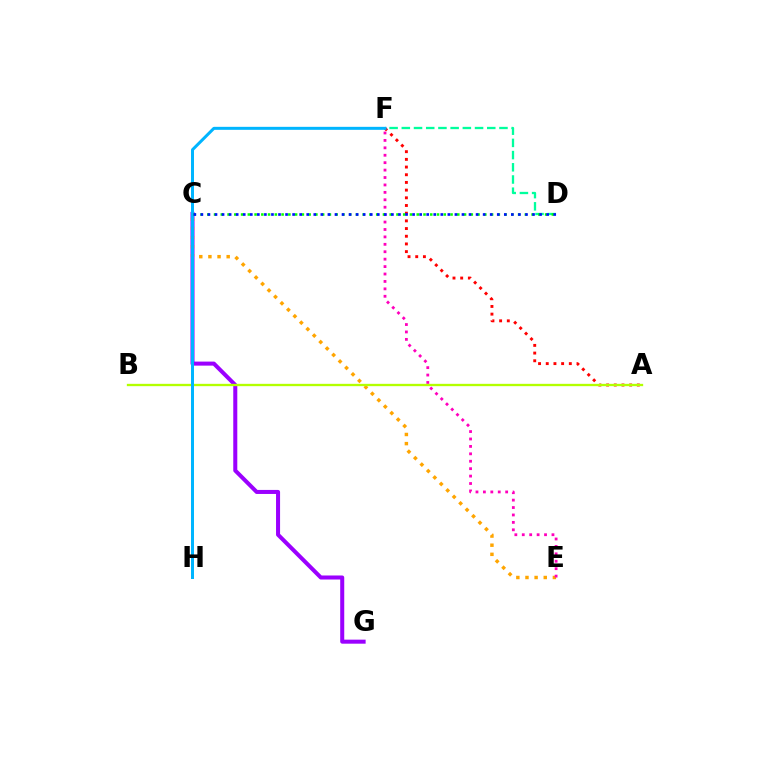{('D', 'F'): [{'color': '#00ff9d', 'line_style': 'dashed', 'thickness': 1.66}], ('C', 'G'): [{'color': '#9b00ff', 'line_style': 'solid', 'thickness': 2.9}], ('C', 'E'): [{'color': '#ffa500', 'line_style': 'dotted', 'thickness': 2.48}], ('A', 'F'): [{'color': '#ff0000', 'line_style': 'dotted', 'thickness': 2.09}], ('E', 'F'): [{'color': '#ff00bd', 'line_style': 'dotted', 'thickness': 2.02}], ('A', 'B'): [{'color': '#b3ff00', 'line_style': 'solid', 'thickness': 1.68}], ('F', 'H'): [{'color': '#00b5ff', 'line_style': 'solid', 'thickness': 2.16}], ('C', 'D'): [{'color': '#08ff00', 'line_style': 'dotted', 'thickness': 1.84}, {'color': '#0010ff', 'line_style': 'dotted', 'thickness': 1.92}]}